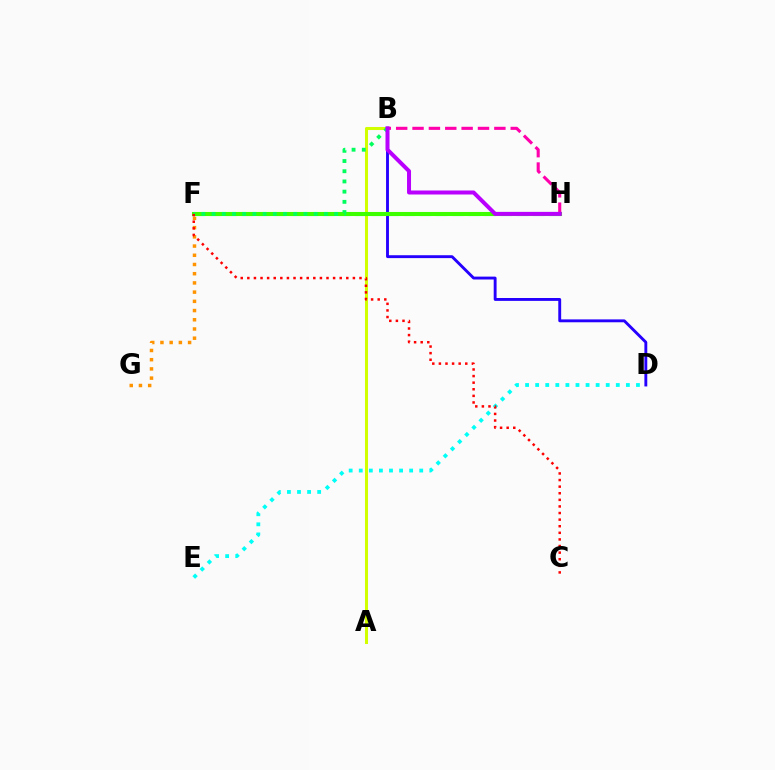{('B', 'D'): [{'color': '#2500ff', 'line_style': 'solid', 'thickness': 2.08}], ('A', 'B'): [{'color': '#d1ff00', 'line_style': 'solid', 'thickness': 2.19}], ('F', 'H'): [{'color': '#0074ff', 'line_style': 'dashed', 'thickness': 2.2}, {'color': '#3dff00', 'line_style': 'solid', 'thickness': 2.93}], ('F', 'G'): [{'color': '#ff9400', 'line_style': 'dotted', 'thickness': 2.5}], ('B', 'H'): [{'color': '#ff00ac', 'line_style': 'dashed', 'thickness': 2.22}, {'color': '#b900ff', 'line_style': 'solid', 'thickness': 2.88}], ('D', 'E'): [{'color': '#00fff6', 'line_style': 'dotted', 'thickness': 2.74}], ('B', 'F'): [{'color': '#00ff5c', 'line_style': 'dotted', 'thickness': 2.77}], ('C', 'F'): [{'color': '#ff0000', 'line_style': 'dotted', 'thickness': 1.79}]}